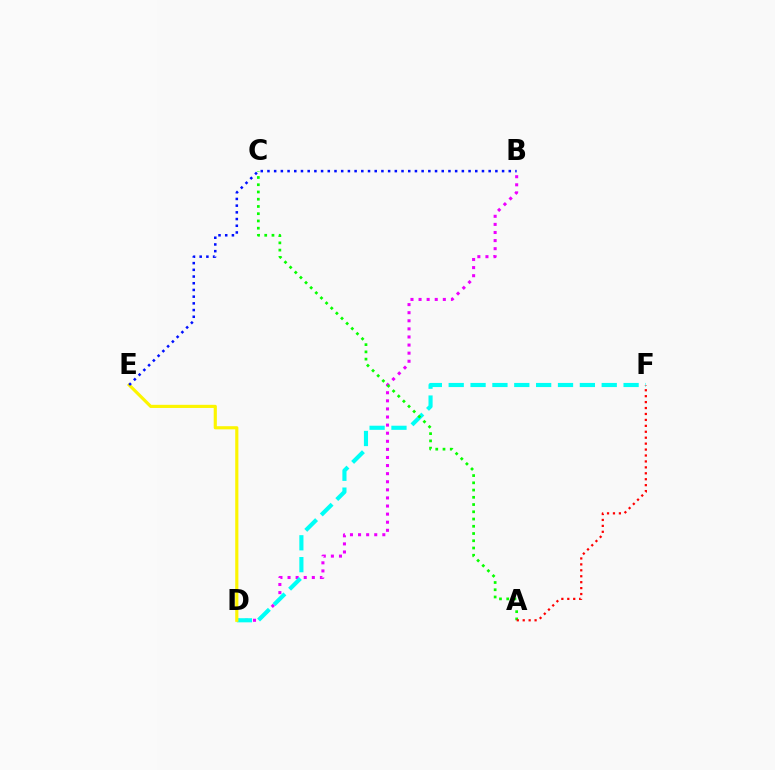{('B', 'D'): [{'color': '#ee00ff', 'line_style': 'dotted', 'thickness': 2.2}], ('D', 'F'): [{'color': '#00fff6', 'line_style': 'dashed', 'thickness': 2.97}], ('A', 'C'): [{'color': '#08ff00', 'line_style': 'dotted', 'thickness': 1.97}], ('A', 'F'): [{'color': '#ff0000', 'line_style': 'dotted', 'thickness': 1.61}], ('D', 'E'): [{'color': '#fcf500', 'line_style': 'solid', 'thickness': 2.27}], ('B', 'E'): [{'color': '#0010ff', 'line_style': 'dotted', 'thickness': 1.82}]}